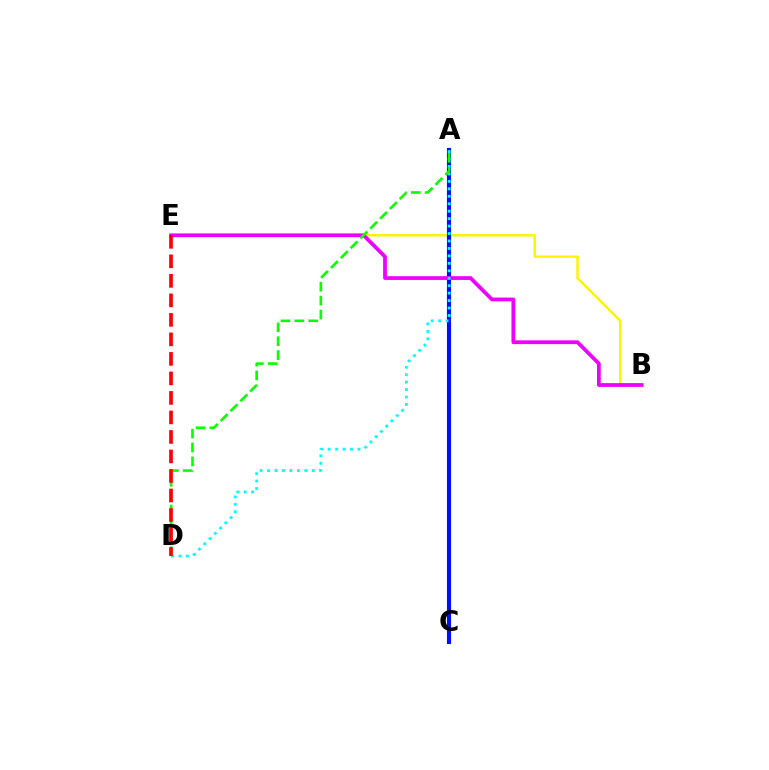{('B', 'E'): [{'color': '#fcf500', 'line_style': 'solid', 'thickness': 1.77}, {'color': '#ee00ff', 'line_style': 'solid', 'thickness': 2.7}], ('A', 'C'): [{'color': '#0010ff', 'line_style': 'solid', 'thickness': 2.96}], ('A', 'D'): [{'color': '#00fff6', 'line_style': 'dotted', 'thickness': 2.02}, {'color': '#08ff00', 'line_style': 'dashed', 'thickness': 1.89}], ('D', 'E'): [{'color': '#ff0000', 'line_style': 'dashed', 'thickness': 2.65}]}